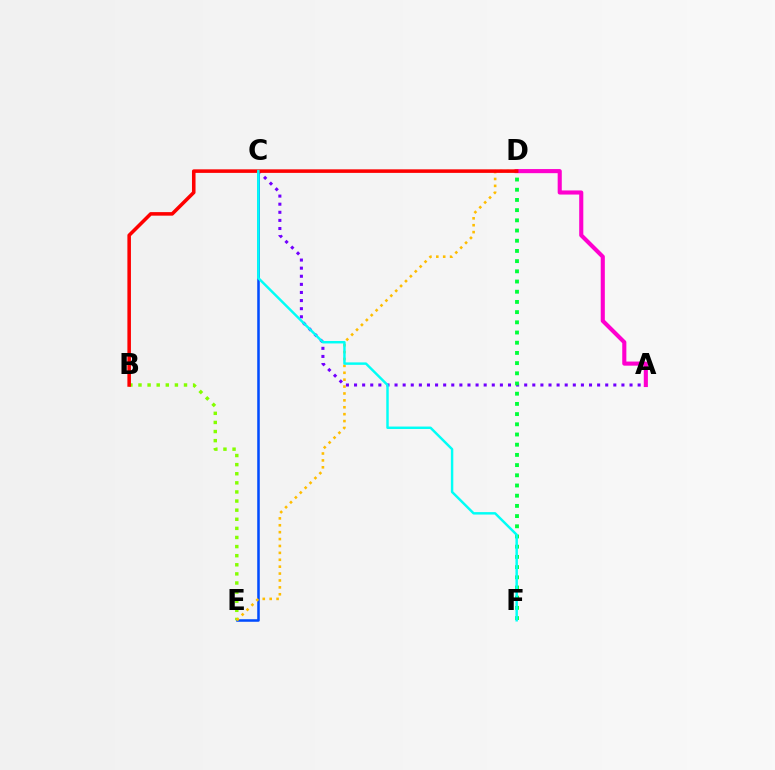{('A', 'C'): [{'color': '#7200ff', 'line_style': 'dotted', 'thickness': 2.2}], ('D', 'F'): [{'color': '#00ff39', 'line_style': 'dotted', 'thickness': 2.77}], ('C', 'E'): [{'color': '#004bff', 'line_style': 'solid', 'thickness': 1.83}], ('B', 'E'): [{'color': '#84ff00', 'line_style': 'dotted', 'thickness': 2.47}], ('A', 'D'): [{'color': '#ff00cf', 'line_style': 'solid', 'thickness': 2.96}], ('D', 'E'): [{'color': '#ffbd00', 'line_style': 'dotted', 'thickness': 1.87}], ('B', 'D'): [{'color': '#ff0000', 'line_style': 'solid', 'thickness': 2.56}], ('C', 'F'): [{'color': '#00fff6', 'line_style': 'solid', 'thickness': 1.77}]}